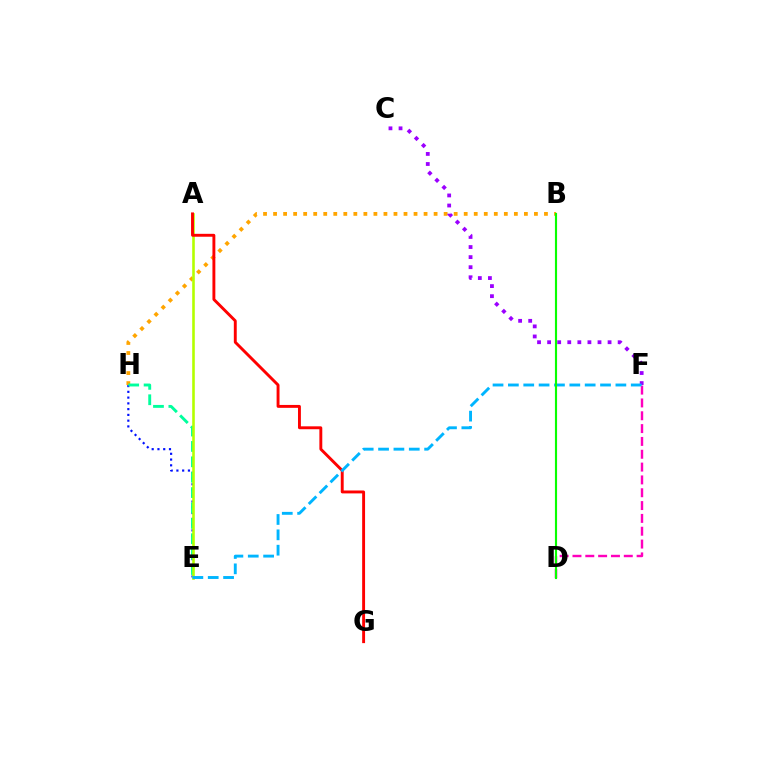{('B', 'H'): [{'color': '#ffa500', 'line_style': 'dotted', 'thickness': 2.73}], ('E', 'H'): [{'color': '#0010ff', 'line_style': 'dotted', 'thickness': 1.57}, {'color': '#00ff9d', 'line_style': 'dashed', 'thickness': 2.09}], ('A', 'E'): [{'color': '#b3ff00', 'line_style': 'solid', 'thickness': 1.87}], ('D', 'F'): [{'color': '#ff00bd', 'line_style': 'dashed', 'thickness': 1.74}], ('C', 'F'): [{'color': '#9b00ff', 'line_style': 'dotted', 'thickness': 2.74}], ('A', 'G'): [{'color': '#ff0000', 'line_style': 'solid', 'thickness': 2.09}], ('E', 'F'): [{'color': '#00b5ff', 'line_style': 'dashed', 'thickness': 2.09}], ('B', 'D'): [{'color': '#08ff00', 'line_style': 'solid', 'thickness': 1.54}]}